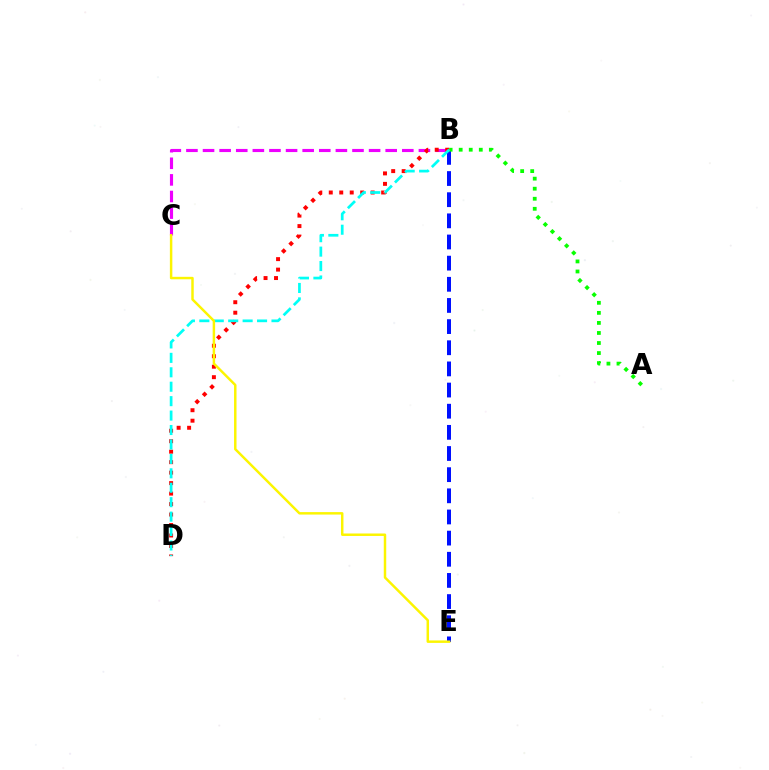{('B', 'C'): [{'color': '#ee00ff', 'line_style': 'dashed', 'thickness': 2.26}], ('B', 'D'): [{'color': '#ff0000', 'line_style': 'dotted', 'thickness': 2.85}, {'color': '#00fff6', 'line_style': 'dashed', 'thickness': 1.96}], ('B', 'E'): [{'color': '#0010ff', 'line_style': 'dashed', 'thickness': 2.87}], ('A', 'B'): [{'color': '#08ff00', 'line_style': 'dotted', 'thickness': 2.73}], ('C', 'E'): [{'color': '#fcf500', 'line_style': 'solid', 'thickness': 1.77}]}